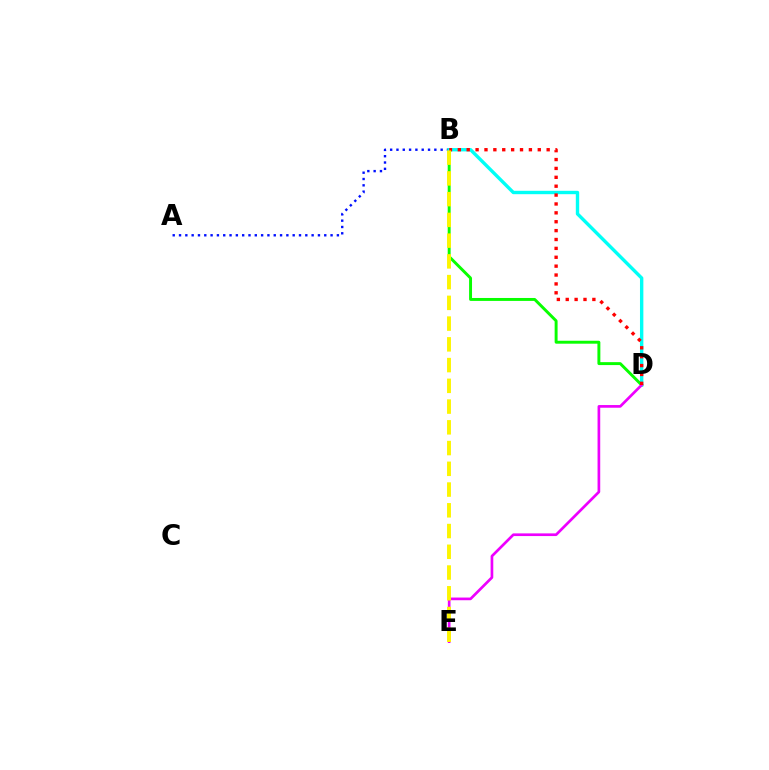{('A', 'B'): [{'color': '#0010ff', 'line_style': 'dotted', 'thickness': 1.72}], ('B', 'D'): [{'color': '#08ff00', 'line_style': 'solid', 'thickness': 2.11}, {'color': '#00fff6', 'line_style': 'solid', 'thickness': 2.44}, {'color': '#ff0000', 'line_style': 'dotted', 'thickness': 2.41}], ('D', 'E'): [{'color': '#ee00ff', 'line_style': 'solid', 'thickness': 1.93}], ('B', 'E'): [{'color': '#fcf500', 'line_style': 'dashed', 'thickness': 2.82}]}